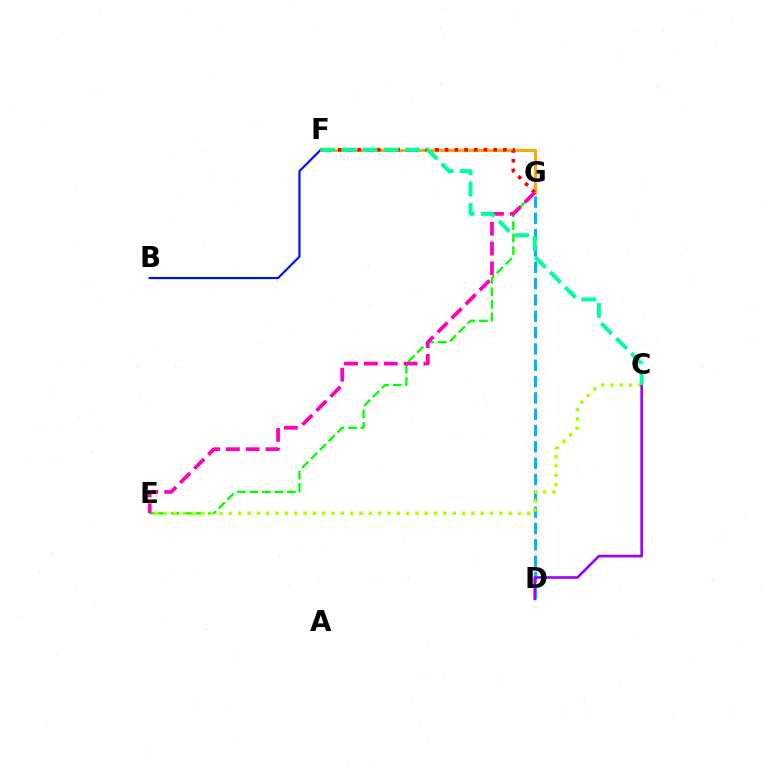{('B', 'F'): [{'color': '#0010ff', 'line_style': 'solid', 'thickness': 1.58}], ('F', 'G'): [{'color': '#ffa500', 'line_style': 'solid', 'thickness': 2.12}, {'color': '#ff0000', 'line_style': 'dotted', 'thickness': 2.64}], ('E', 'G'): [{'color': '#08ff00', 'line_style': 'dashed', 'thickness': 1.7}, {'color': '#ff00bd', 'line_style': 'dashed', 'thickness': 2.7}], ('D', 'G'): [{'color': '#00b5ff', 'line_style': 'dashed', 'thickness': 2.22}], ('C', 'E'): [{'color': '#b3ff00', 'line_style': 'dotted', 'thickness': 2.53}], ('C', 'D'): [{'color': '#9b00ff', 'line_style': 'solid', 'thickness': 1.89}], ('C', 'F'): [{'color': '#00ff9d', 'line_style': 'dashed', 'thickness': 2.88}]}